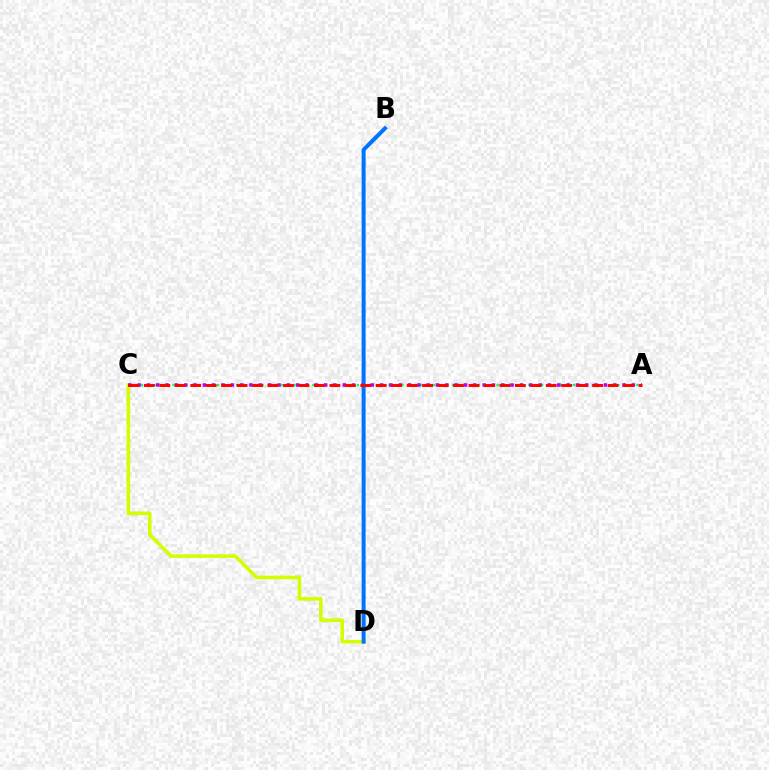{('A', 'C'): [{'color': '#00ff5c', 'line_style': 'dotted', 'thickness': 1.73}, {'color': '#b900ff', 'line_style': 'dotted', 'thickness': 2.53}, {'color': '#ff0000', 'line_style': 'dashed', 'thickness': 2.1}], ('C', 'D'): [{'color': '#d1ff00', 'line_style': 'solid', 'thickness': 2.57}], ('B', 'D'): [{'color': '#0074ff', 'line_style': 'solid', 'thickness': 2.88}]}